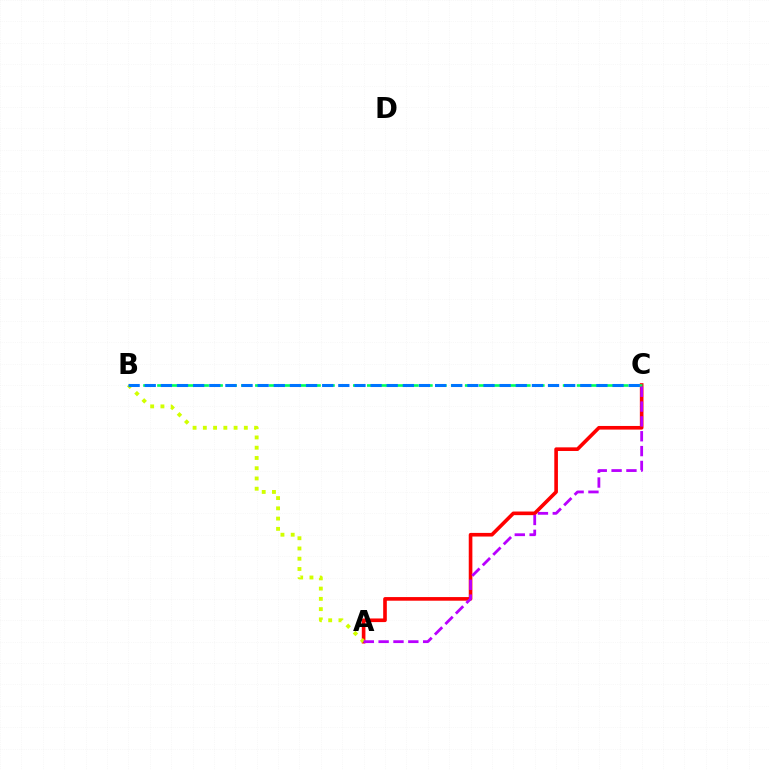{('A', 'C'): [{'color': '#ff0000', 'line_style': 'solid', 'thickness': 2.61}, {'color': '#b900ff', 'line_style': 'dashed', 'thickness': 2.02}], ('B', 'C'): [{'color': '#00ff5c', 'line_style': 'dashed', 'thickness': 1.9}, {'color': '#0074ff', 'line_style': 'dashed', 'thickness': 2.19}], ('A', 'B'): [{'color': '#d1ff00', 'line_style': 'dotted', 'thickness': 2.79}]}